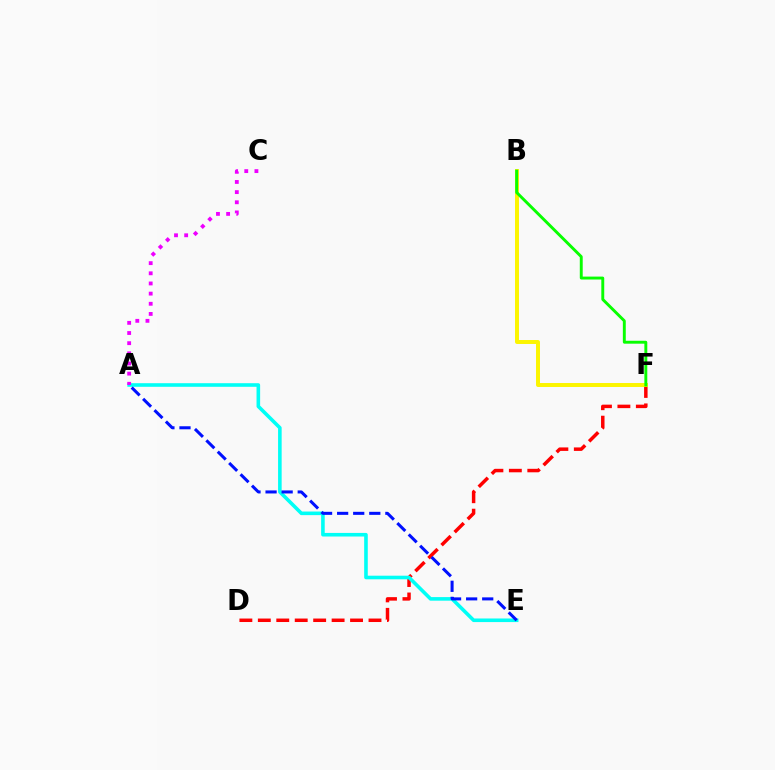{('D', 'F'): [{'color': '#ff0000', 'line_style': 'dashed', 'thickness': 2.51}], ('B', 'F'): [{'color': '#fcf500', 'line_style': 'solid', 'thickness': 2.85}, {'color': '#08ff00', 'line_style': 'solid', 'thickness': 2.1}], ('A', 'E'): [{'color': '#00fff6', 'line_style': 'solid', 'thickness': 2.59}, {'color': '#0010ff', 'line_style': 'dashed', 'thickness': 2.18}], ('A', 'C'): [{'color': '#ee00ff', 'line_style': 'dotted', 'thickness': 2.76}]}